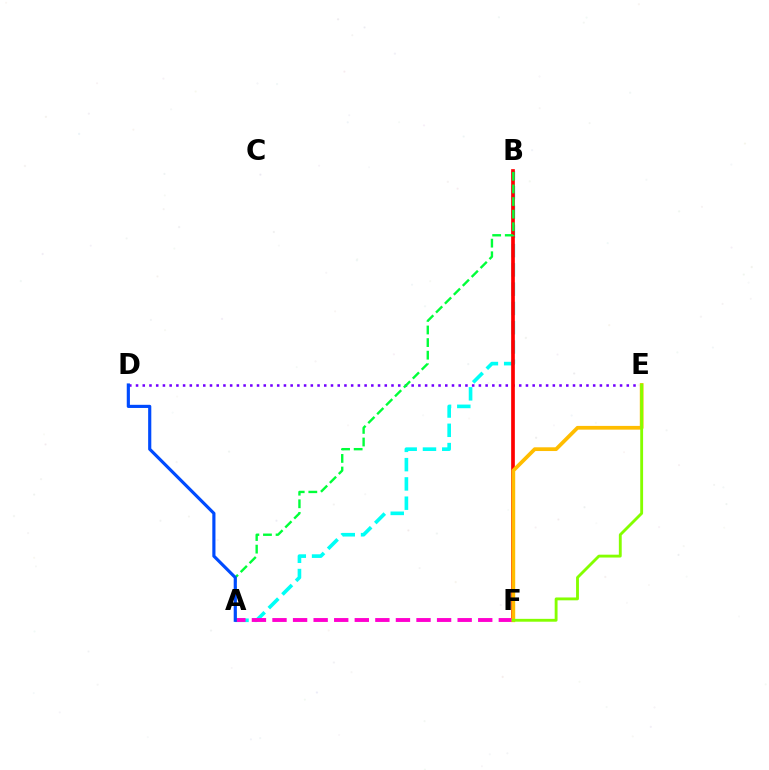{('D', 'E'): [{'color': '#7200ff', 'line_style': 'dotted', 'thickness': 1.83}], ('A', 'B'): [{'color': '#00fff6', 'line_style': 'dashed', 'thickness': 2.62}, {'color': '#00ff39', 'line_style': 'dashed', 'thickness': 1.71}], ('B', 'F'): [{'color': '#ff0000', 'line_style': 'solid', 'thickness': 2.66}], ('A', 'F'): [{'color': '#ff00cf', 'line_style': 'dashed', 'thickness': 2.79}], ('E', 'F'): [{'color': '#ffbd00', 'line_style': 'solid', 'thickness': 2.69}, {'color': '#84ff00', 'line_style': 'solid', 'thickness': 2.06}], ('A', 'D'): [{'color': '#004bff', 'line_style': 'solid', 'thickness': 2.27}]}